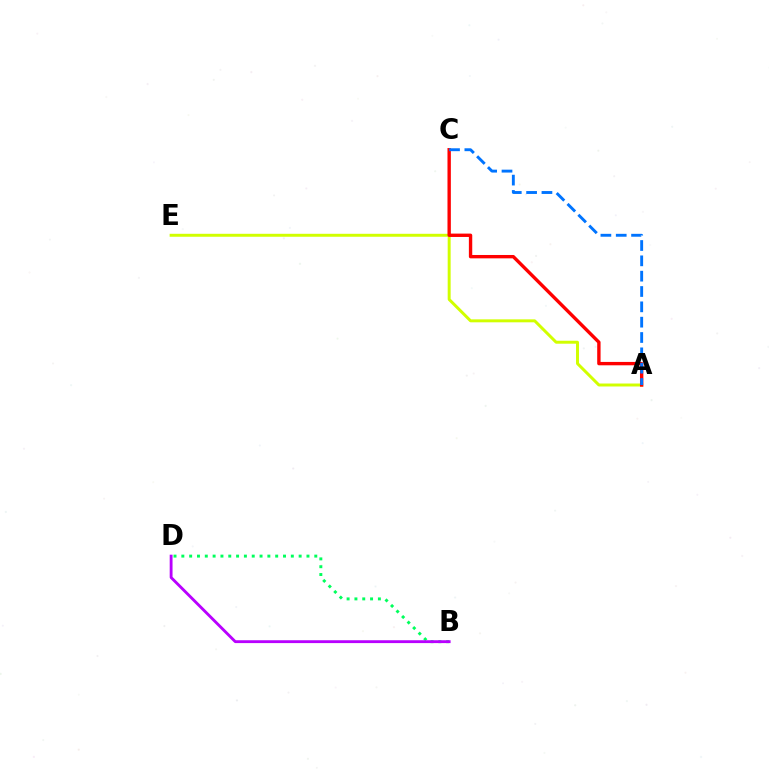{('A', 'E'): [{'color': '#d1ff00', 'line_style': 'solid', 'thickness': 2.13}], ('B', 'D'): [{'color': '#00ff5c', 'line_style': 'dotted', 'thickness': 2.12}, {'color': '#b900ff', 'line_style': 'solid', 'thickness': 2.05}], ('A', 'C'): [{'color': '#ff0000', 'line_style': 'solid', 'thickness': 2.43}, {'color': '#0074ff', 'line_style': 'dashed', 'thickness': 2.08}]}